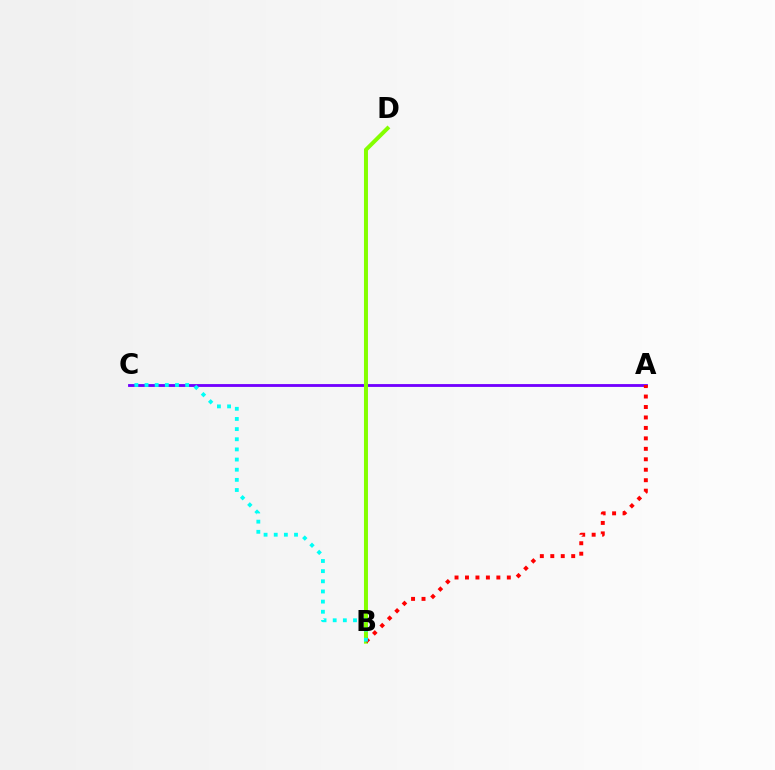{('A', 'C'): [{'color': '#7200ff', 'line_style': 'solid', 'thickness': 2.04}], ('B', 'D'): [{'color': '#84ff00', 'line_style': 'solid', 'thickness': 2.87}], ('A', 'B'): [{'color': '#ff0000', 'line_style': 'dotted', 'thickness': 2.84}], ('B', 'C'): [{'color': '#00fff6', 'line_style': 'dotted', 'thickness': 2.76}]}